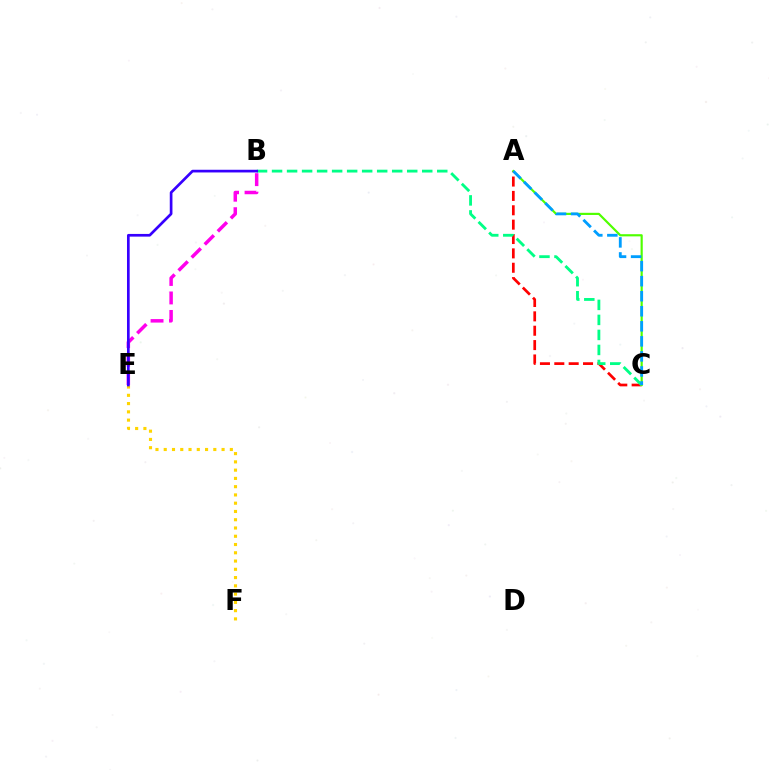{('A', 'C'): [{'color': '#ff0000', 'line_style': 'dashed', 'thickness': 1.95}, {'color': '#4fff00', 'line_style': 'solid', 'thickness': 1.56}, {'color': '#009eff', 'line_style': 'dashed', 'thickness': 2.04}], ('E', 'F'): [{'color': '#ffd500', 'line_style': 'dotted', 'thickness': 2.25}], ('B', 'C'): [{'color': '#00ff86', 'line_style': 'dashed', 'thickness': 2.04}], ('B', 'E'): [{'color': '#ff00ed', 'line_style': 'dashed', 'thickness': 2.51}, {'color': '#3700ff', 'line_style': 'solid', 'thickness': 1.93}]}